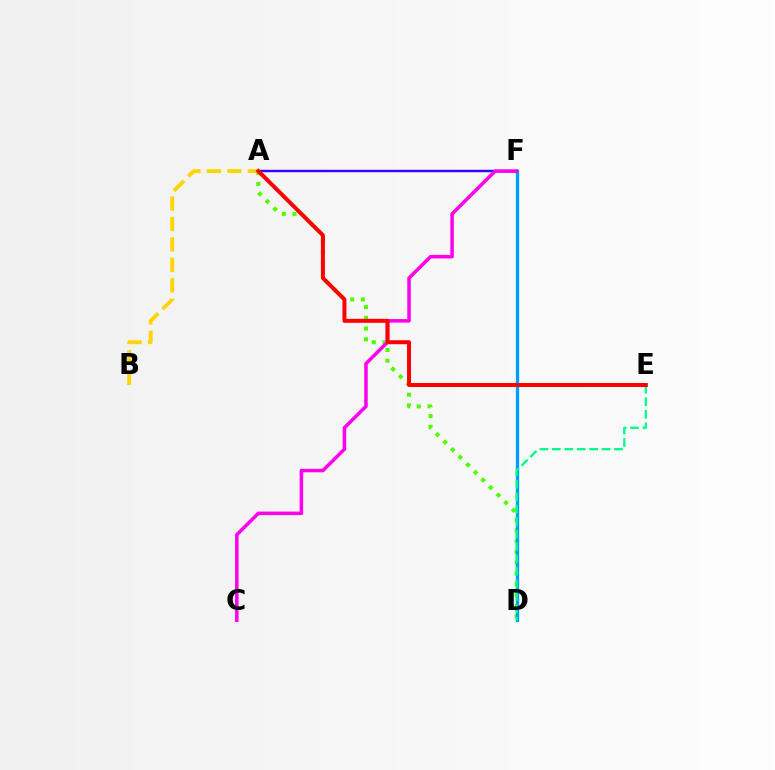{('A', 'F'): [{'color': '#3700ff', 'line_style': 'solid', 'thickness': 1.74}], ('A', 'D'): [{'color': '#4fff00', 'line_style': 'dotted', 'thickness': 2.92}], ('D', 'F'): [{'color': '#009eff', 'line_style': 'solid', 'thickness': 2.37}], ('D', 'E'): [{'color': '#00ff86', 'line_style': 'dashed', 'thickness': 1.69}], ('C', 'F'): [{'color': '#ff00ed', 'line_style': 'solid', 'thickness': 2.53}], ('A', 'B'): [{'color': '#ffd500', 'line_style': 'dashed', 'thickness': 2.78}], ('A', 'E'): [{'color': '#ff0000', 'line_style': 'solid', 'thickness': 2.87}]}